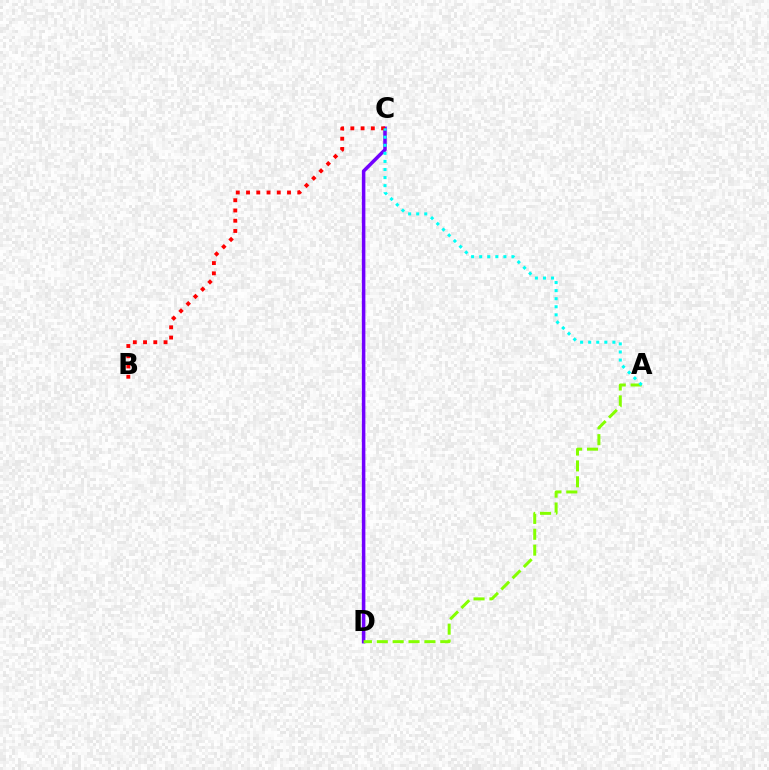{('C', 'D'): [{'color': '#7200ff', 'line_style': 'solid', 'thickness': 2.54}], ('B', 'C'): [{'color': '#ff0000', 'line_style': 'dotted', 'thickness': 2.78}], ('A', 'D'): [{'color': '#84ff00', 'line_style': 'dashed', 'thickness': 2.16}], ('A', 'C'): [{'color': '#00fff6', 'line_style': 'dotted', 'thickness': 2.19}]}